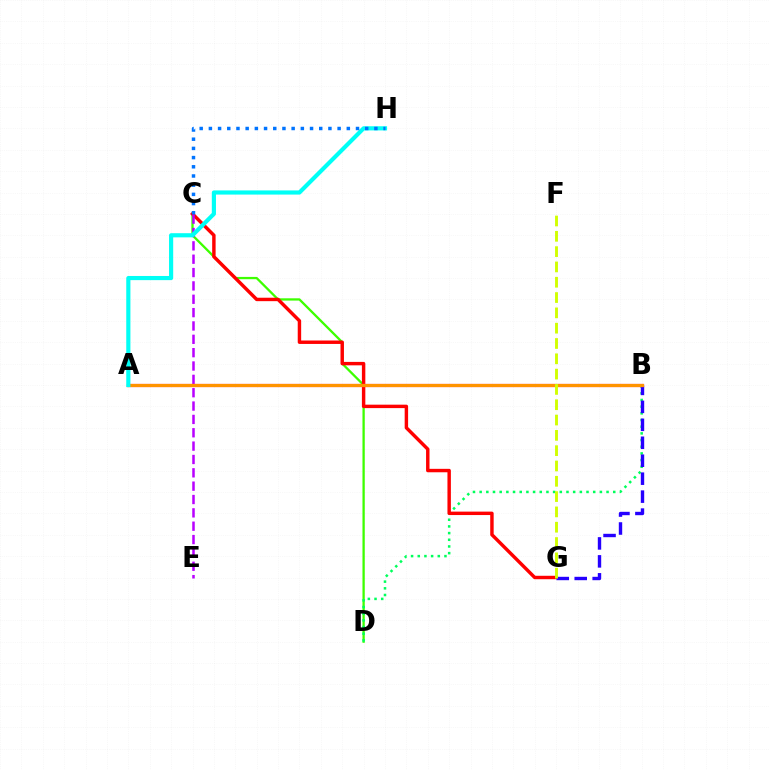{('C', 'D'): [{'color': '#3dff00', 'line_style': 'solid', 'thickness': 1.65}], ('B', 'D'): [{'color': '#00ff5c', 'line_style': 'dotted', 'thickness': 1.81}], ('C', 'G'): [{'color': '#ff0000', 'line_style': 'solid', 'thickness': 2.47}], ('C', 'E'): [{'color': '#b900ff', 'line_style': 'dashed', 'thickness': 1.81}], ('B', 'G'): [{'color': '#2500ff', 'line_style': 'dashed', 'thickness': 2.44}], ('A', 'B'): [{'color': '#ff00ac', 'line_style': 'solid', 'thickness': 2.26}, {'color': '#ff9400', 'line_style': 'solid', 'thickness': 2.33}], ('A', 'H'): [{'color': '#00fff6', 'line_style': 'solid', 'thickness': 2.99}], ('F', 'G'): [{'color': '#d1ff00', 'line_style': 'dashed', 'thickness': 2.08}], ('C', 'H'): [{'color': '#0074ff', 'line_style': 'dotted', 'thickness': 2.5}]}